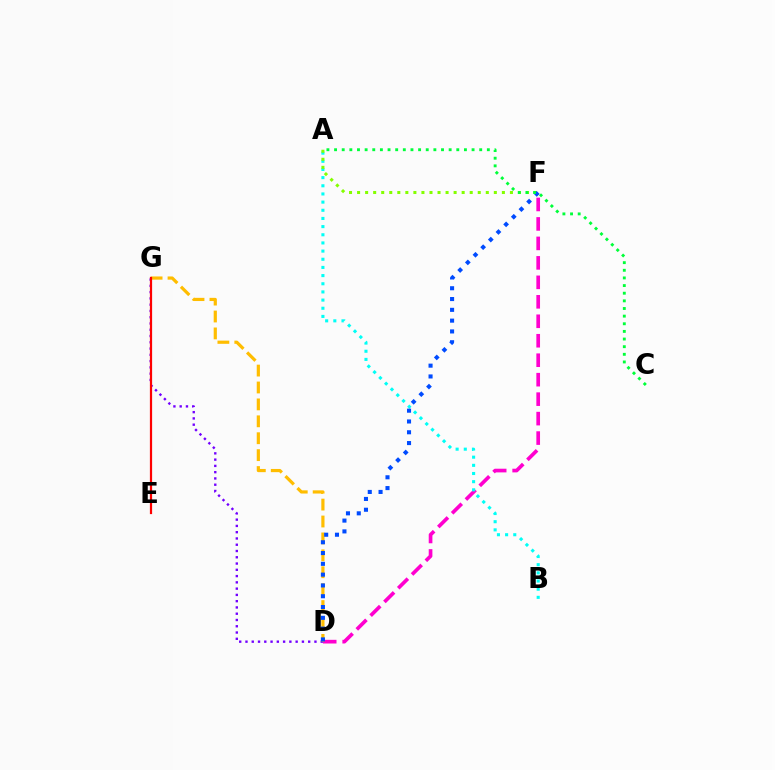{('D', 'F'): [{'color': '#ff00cf', 'line_style': 'dashed', 'thickness': 2.64}, {'color': '#004bff', 'line_style': 'dotted', 'thickness': 2.93}], ('D', 'G'): [{'color': '#7200ff', 'line_style': 'dotted', 'thickness': 1.7}, {'color': '#ffbd00', 'line_style': 'dashed', 'thickness': 2.3}], ('A', 'B'): [{'color': '#00fff6', 'line_style': 'dotted', 'thickness': 2.22}], ('A', 'F'): [{'color': '#84ff00', 'line_style': 'dotted', 'thickness': 2.19}], ('A', 'C'): [{'color': '#00ff39', 'line_style': 'dotted', 'thickness': 2.08}], ('E', 'G'): [{'color': '#ff0000', 'line_style': 'solid', 'thickness': 1.6}]}